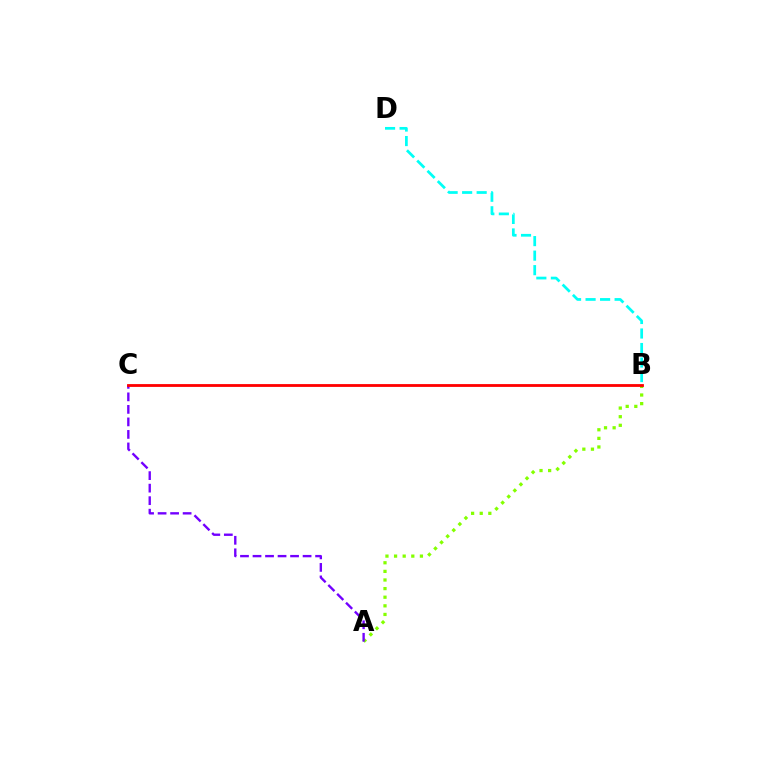{('A', 'B'): [{'color': '#84ff00', 'line_style': 'dotted', 'thickness': 2.34}], ('B', 'D'): [{'color': '#00fff6', 'line_style': 'dashed', 'thickness': 1.97}], ('A', 'C'): [{'color': '#7200ff', 'line_style': 'dashed', 'thickness': 1.7}], ('B', 'C'): [{'color': '#ff0000', 'line_style': 'solid', 'thickness': 2.03}]}